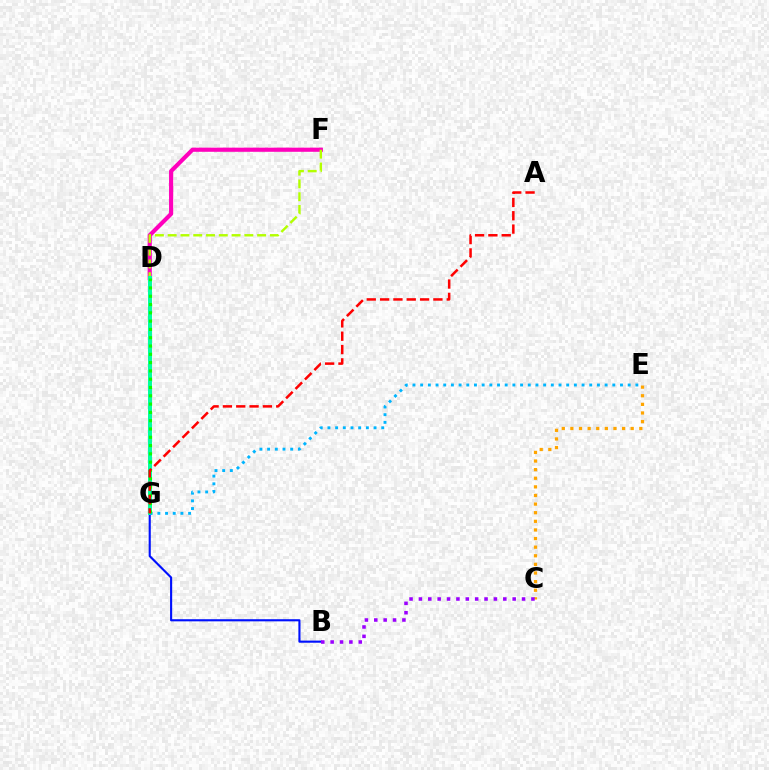{('B', 'G'): [{'color': '#0010ff', 'line_style': 'solid', 'thickness': 1.53}], ('D', 'F'): [{'color': '#ff00bd', 'line_style': 'solid', 'thickness': 2.99}, {'color': '#b3ff00', 'line_style': 'dashed', 'thickness': 1.74}], ('C', 'E'): [{'color': '#ffa500', 'line_style': 'dotted', 'thickness': 2.34}], ('D', 'G'): [{'color': '#00ff9d', 'line_style': 'solid', 'thickness': 2.86}, {'color': '#08ff00', 'line_style': 'dotted', 'thickness': 2.25}], ('E', 'G'): [{'color': '#00b5ff', 'line_style': 'dotted', 'thickness': 2.09}], ('B', 'C'): [{'color': '#9b00ff', 'line_style': 'dotted', 'thickness': 2.55}], ('A', 'G'): [{'color': '#ff0000', 'line_style': 'dashed', 'thickness': 1.81}]}